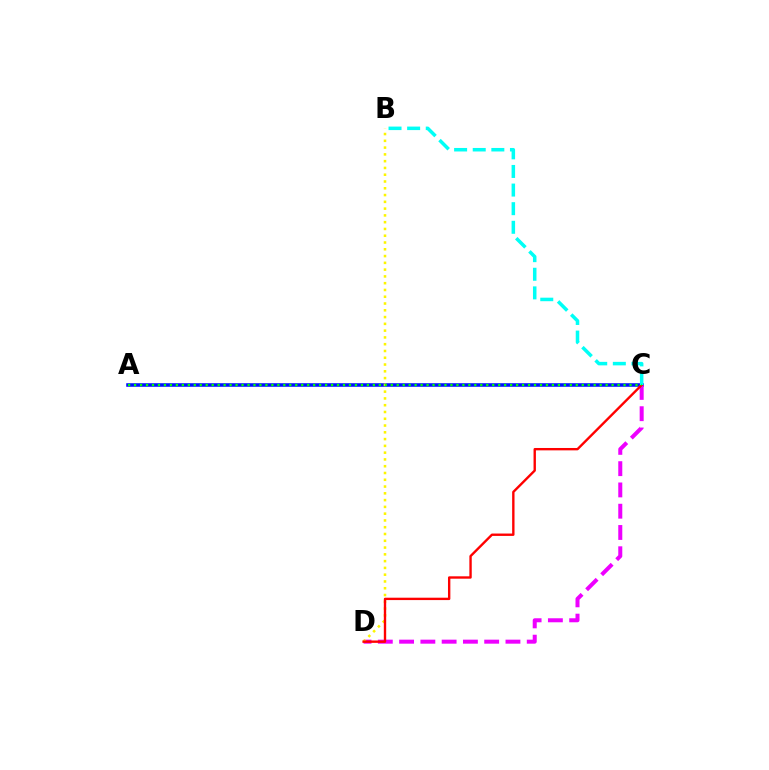{('A', 'C'): [{'color': '#0010ff', 'line_style': 'solid', 'thickness': 2.55}, {'color': '#08ff00', 'line_style': 'dotted', 'thickness': 1.62}], ('C', 'D'): [{'color': '#ee00ff', 'line_style': 'dashed', 'thickness': 2.89}, {'color': '#ff0000', 'line_style': 'solid', 'thickness': 1.71}], ('B', 'D'): [{'color': '#fcf500', 'line_style': 'dotted', 'thickness': 1.84}], ('B', 'C'): [{'color': '#00fff6', 'line_style': 'dashed', 'thickness': 2.53}]}